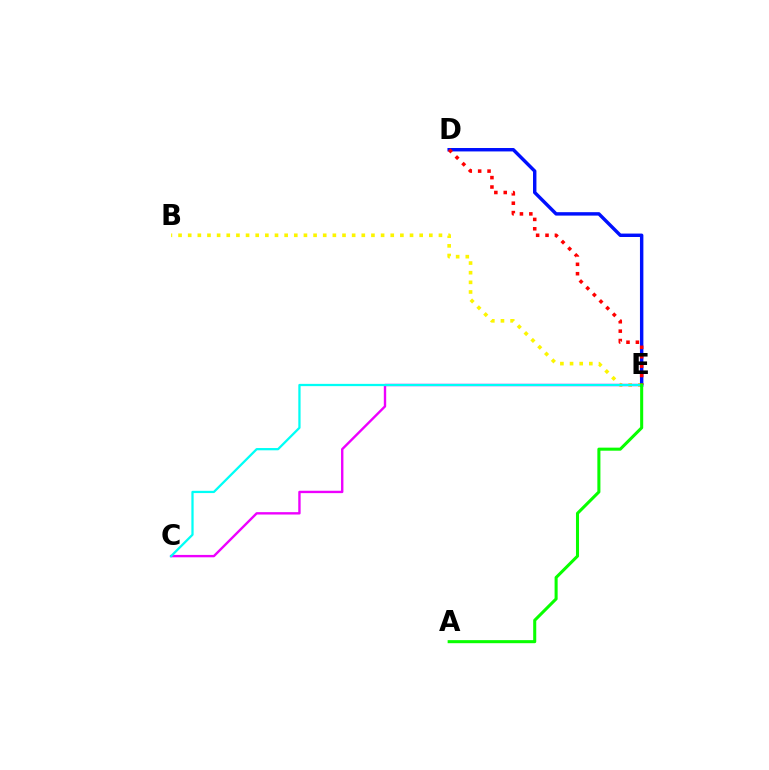{('B', 'E'): [{'color': '#fcf500', 'line_style': 'dotted', 'thickness': 2.62}], ('D', 'E'): [{'color': '#0010ff', 'line_style': 'solid', 'thickness': 2.47}, {'color': '#ff0000', 'line_style': 'dotted', 'thickness': 2.55}], ('C', 'E'): [{'color': '#ee00ff', 'line_style': 'solid', 'thickness': 1.71}, {'color': '#00fff6', 'line_style': 'solid', 'thickness': 1.63}], ('A', 'E'): [{'color': '#08ff00', 'line_style': 'solid', 'thickness': 2.2}]}